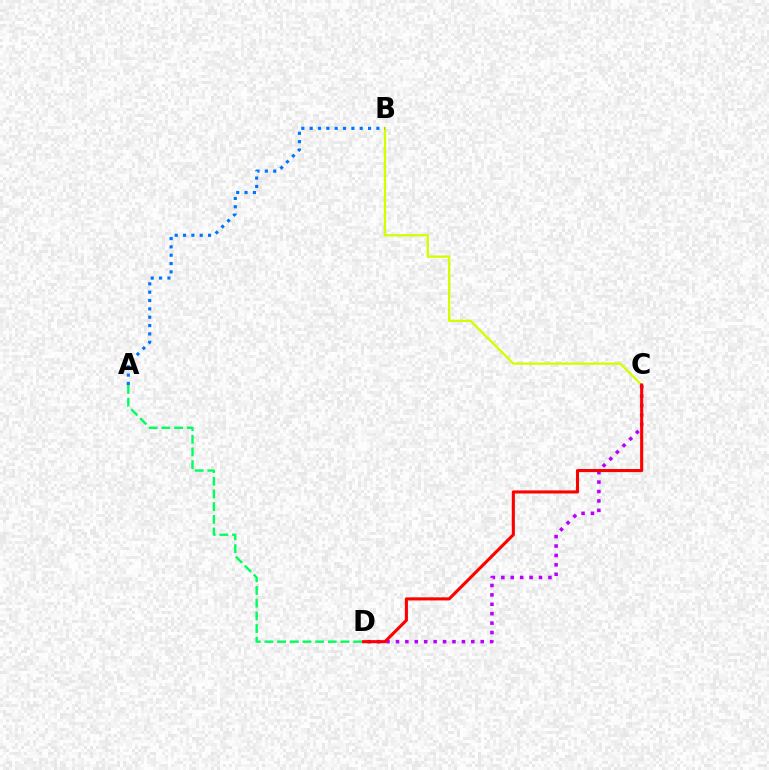{('B', 'C'): [{'color': '#d1ff00', 'line_style': 'solid', 'thickness': 1.66}], ('C', 'D'): [{'color': '#b900ff', 'line_style': 'dotted', 'thickness': 2.56}, {'color': '#ff0000', 'line_style': 'solid', 'thickness': 2.23}], ('A', 'D'): [{'color': '#00ff5c', 'line_style': 'dashed', 'thickness': 1.72}], ('A', 'B'): [{'color': '#0074ff', 'line_style': 'dotted', 'thickness': 2.27}]}